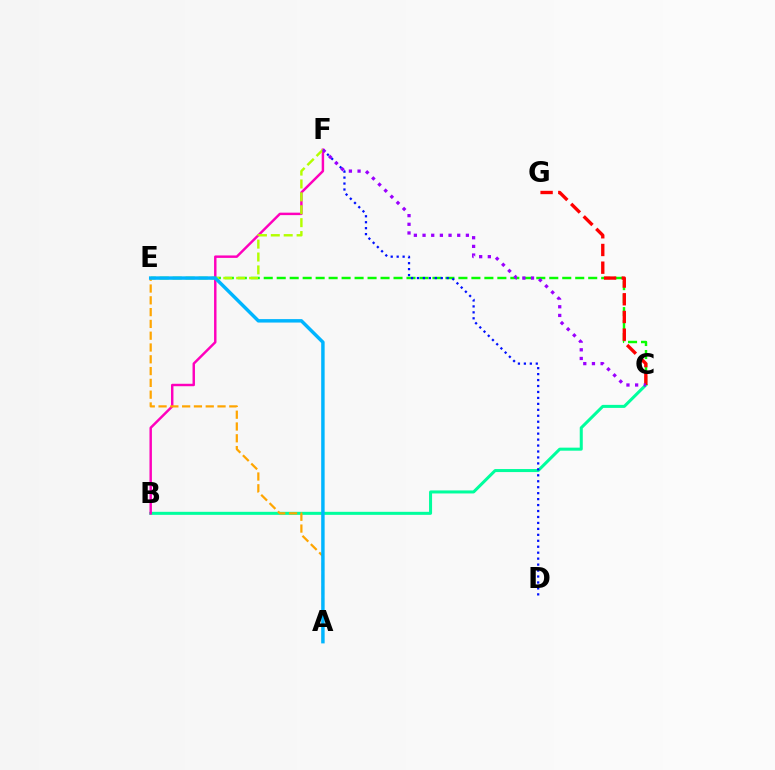{('B', 'C'): [{'color': '#00ff9d', 'line_style': 'solid', 'thickness': 2.18}], ('B', 'F'): [{'color': '#ff00bd', 'line_style': 'solid', 'thickness': 1.76}], ('C', 'E'): [{'color': '#08ff00', 'line_style': 'dashed', 'thickness': 1.76}], ('D', 'F'): [{'color': '#0010ff', 'line_style': 'dotted', 'thickness': 1.62}], ('E', 'F'): [{'color': '#b3ff00', 'line_style': 'dashed', 'thickness': 1.75}], ('A', 'E'): [{'color': '#ffa500', 'line_style': 'dashed', 'thickness': 1.6}, {'color': '#00b5ff', 'line_style': 'solid', 'thickness': 2.48}], ('C', 'G'): [{'color': '#ff0000', 'line_style': 'dashed', 'thickness': 2.4}], ('C', 'F'): [{'color': '#9b00ff', 'line_style': 'dotted', 'thickness': 2.35}]}